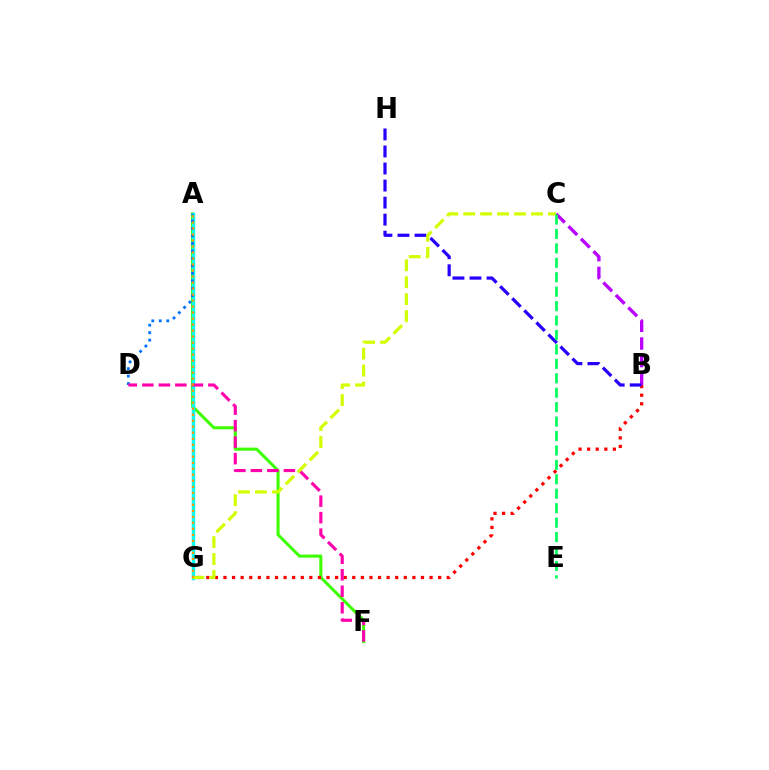{('A', 'F'): [{'color': '#3dff00', 'line_style': 'solid', 'thickness': 2.2}], ('A', 'G'): [{'color': '#00fff6', 'line_style': 'solid', 'thickness': 2.47}, {'color': '#ff9400', 'line_style': 'dotted', 'thickness': 1.63}], ('B', 'C'): [{'color': '#b900ff', 'line_style': 'dashed', 'thickness': 2.4}], ('A', 'D'): [{'color': '#0074ff', 'line_style': 'dotted', 'thickness': 2.03}], ('B', 'G'): [{'color': '#ff0000', 'line_style': 'dotted', 'thickness': 2.33}], ('D', 'F'): [{'color': '#ff00ac', 'line_style': 'dashed', 'thickness': 2.24}], ('B', 'H'): [{'color': '#2500ff', 'line_style': 'dashed', 'thickness': 2.32}], ('C', 'G'): [{'color': '#d1ff00', 'line_style': 'dashed', 'thickness': 2.3}], ('C', 'E'): [{'color': '#00ff5c', 'line_style': 'dashed', 'thickness': 1.96}]}